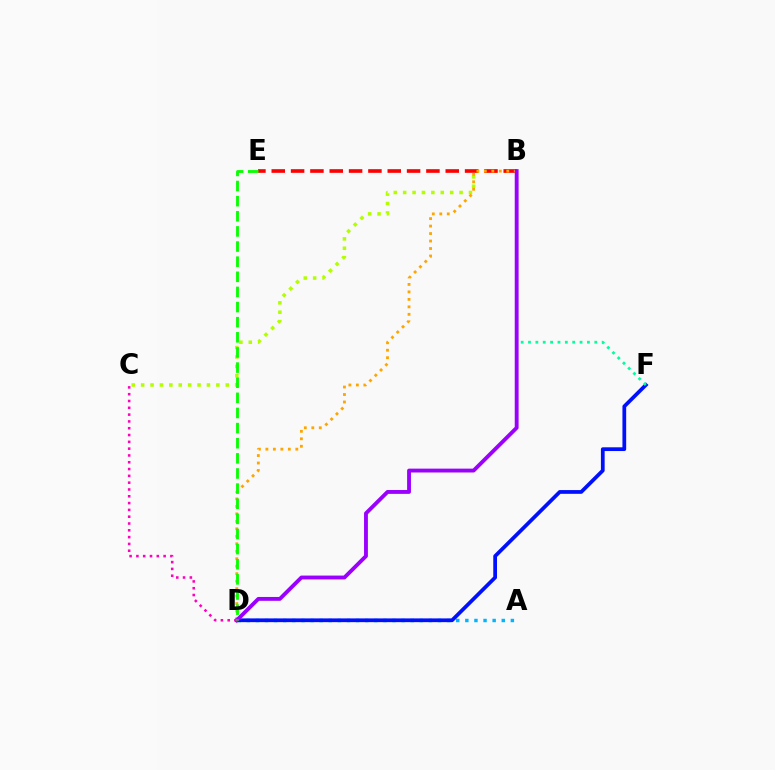{('A', 'D'): [{'color': '#00b5ff', 'line_style': 'dotted', 'thickness': 2.47}], ('B', 'C'): [{'color': '#b3ff00', 'line_style': 'dotted', 'thickness': 2.55}], ('D', 'F'): [{'color': '#0010ff', 'line_style': 'solid', 'thickness': 2.69}], ('B', 'F'): [{'color': '#00ff9d', 'line_style': 'dotted', 'thickness': 2.0}], ('B', 'E'): [{'color': '#ff0000', 'line_style': 'dashed', 'thickness': 2.63}], ('B', 'D'): [{'color': '#ffa500', 'line_style': 'dotted', 'thickness': 2.03}, {'color': '#9b00ff', 'line_style': 'solid', 'thickness': 2.78}], ('C', 'D'): [{'color': '#ff00bd', 'line_style': 'dotted', 'thickness': 1.85}], ('D', 'E'): [{'color': '#08ff00', 'line_style': 'dashed', 'thickness': 2.06}]}